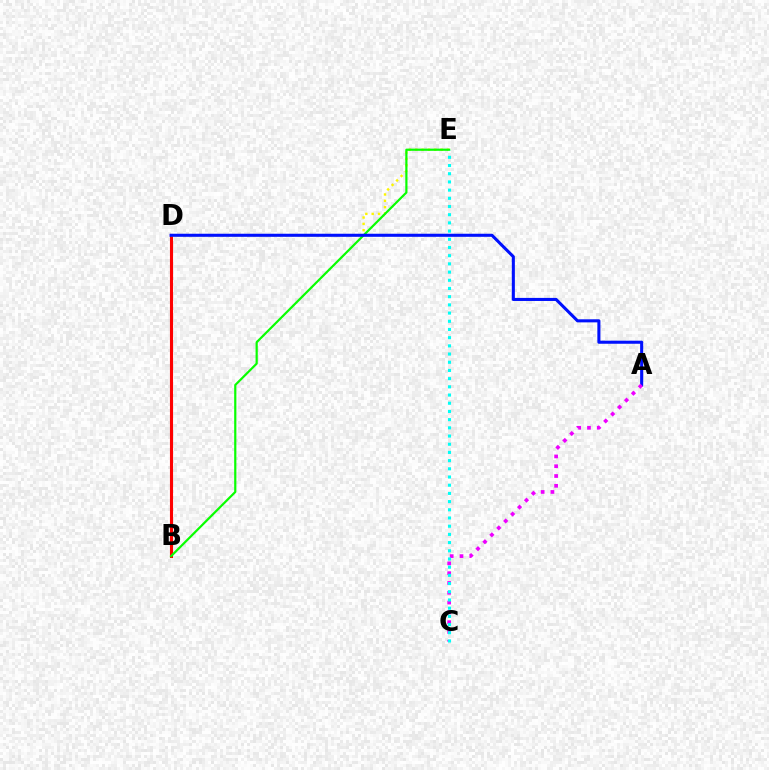{('B', 'D'): [{'color': '#ff0000', 'line_style': 'solid', 'thickness': 2.24}], ('D', 'E'): [{'color': '#fcf500', 'line_style': 'dotted', 'thickness': 1.72}], ('B', 'E'): [{'color': '#08ff00', 'line_style': 'solid', 'thickness': 1.58}], ('A', 'D'): [{'color': '#0010ff', 'line_style': 'solid', 'thickness': 2.21}], ('A', 'C'): [{'color': '#ee00ff', 'line_style': 'dotted', 'thickness': 2.66}], ('C', 'E'): [{'color': '#00fff6', 'line_style': 'dotted', 'thickness': 2.23}]}